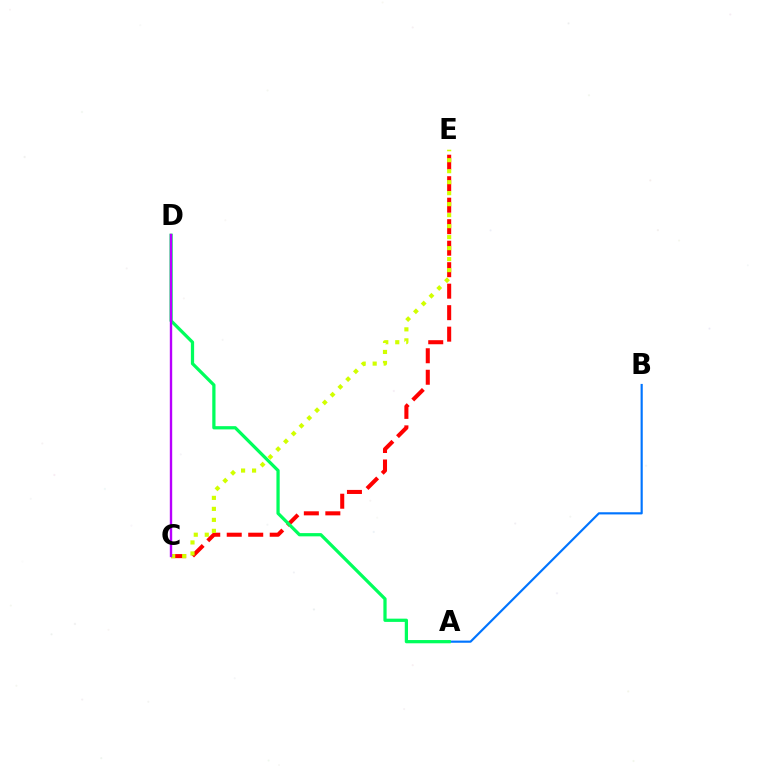{('A', 'B'): [{'color': '#0074ff', 'line_style': 'solid', 'thickness': 1.56}], ('C', 'E'): [{'color': '#ff0000', 'line_style': 'dashed', 'thickness': 2.92}, {'color': '#d1ff00', 'line_style': 'dotted', 'thickness': 2.99}], ('A', 'D'): [{'color': '#00ff5c', 'line_style': 'solid', 'thickness': 2.34}], ('C', 'D'): [{'color': '#b900ff', 'line_style': 'solid', 'thickness': 1.72}]}